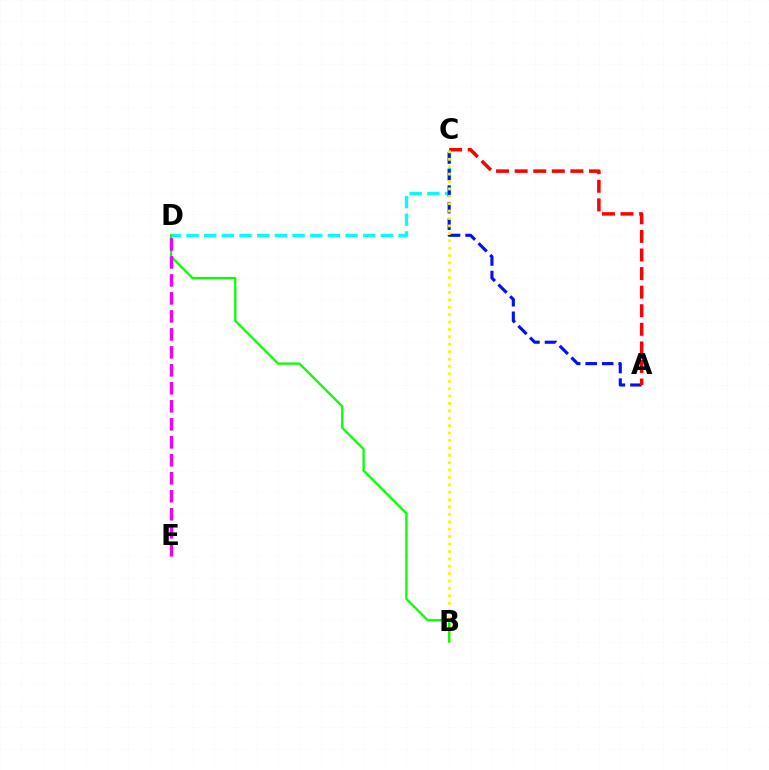{('C', 'D'): [{'color': '#00fff6', 'line_style': 'dashed', 'thickness': 2.4}], ('A', 'C'): [{'color': '#0010ff', 'line_style': 'dashed', 'thickness': 2.24}, {'color': '#ff0000', 'line_style': 'dashed', 'thickness': 2.52}], ('B', 'C'): [{'color': '#fcf500', 'line_style': 'dotted', 'thickness': 2.01}], ('B', 'D'): [{'color': '#08ff00', 'line_style': 'solid', 'thickness': 1.64}], ('D', 'E'): [{'color': '#ee00ff', 'line_style': 'dashed', 'thickness': 2.44}]}